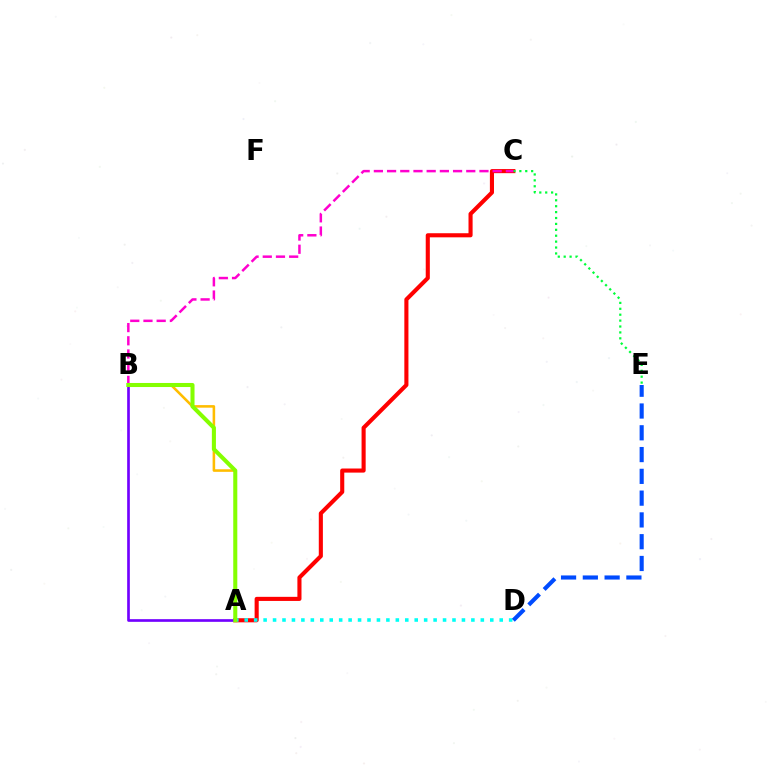{('A', 'B'): [{'color': '#ffbd00', 'line_style': 'solid', 'thickness': 1.85}, {'color': '#7200ff', 'line_style': 'solid', 'thickness': 1.92}, {'color': '#84ff00', 'line_style': 'solid', 'thickness': 2.92}], ('A', 'C'): [{'color': '#ff0000', 'line_style': 'solid', 'thickness': 2.95}], ('C', 'E'): [{'color': '#00ff39', 'line_style': 'dotted', 'thickness': 1.6}], ('B', 'C'): [{'color': '#ff00cf', 'line_style': 'dashed', 'thickness': 1.79}], ('A', 'D'): [{'color': '#00fff6', 'line_style': 'dotted', 'thickness': 2.57}], ('D', 'E'): [{'color': '#004bff', 'line_style': 'dashed', 'thickness': 2.96}]}